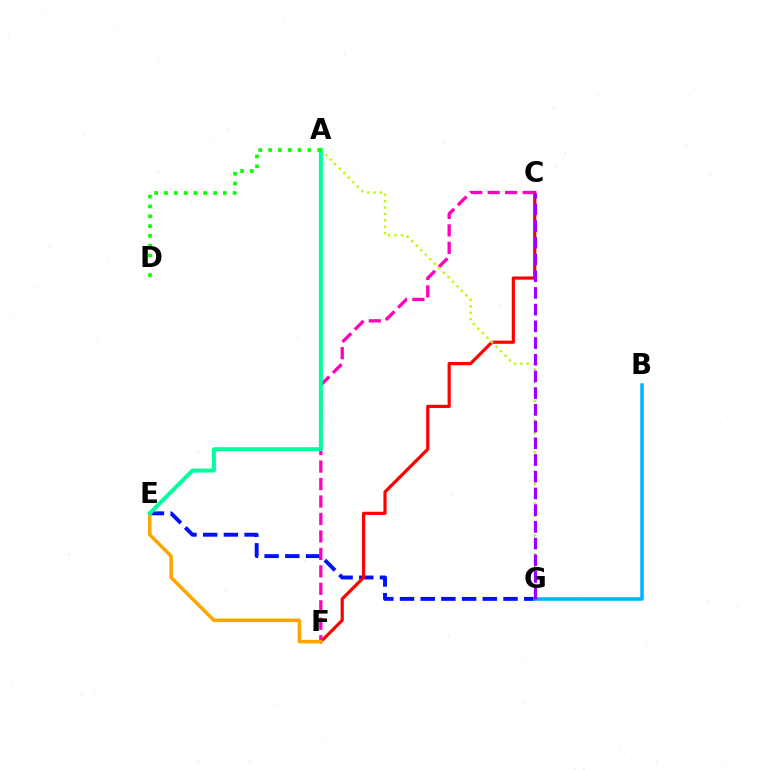{('E', 'G'): [{'color': '#0010ff', 'line_style': 'dashed', 'thickness': 2.81}], ('C', 'F'): [{'color': '#ff0000', 'line_style': 'solid', 'thickness': 2.29}, {'color': '#ff00bd', 'line_style': 'dashed', 'thickness': 2.37}], ('A', 'G'): [{'color': '#b3ff00', 'line_style': 'dotted', 'thickness': 1.73}], ('B', 'G'): [{'color': '#00b5ff', 'line_style': 'solid', 'thickness': 2.53}], ('E', 'F'): [{'color': '#ffa500', 'line_style': 'solid', 'thickness': 2.56}], ('A', 'E'): [{'color': '#00ff9d', 'line_style': 'solid', 'thickness': 2.87}], ('C', 'G'): [{'color': '#9b00ff', 'line_style': 'dashed', 'thickness': 2.27}], ('A', 'D'): [{'color': '#08ff00', 'line_style': 'dotted', 'thickness': 2.66}]}